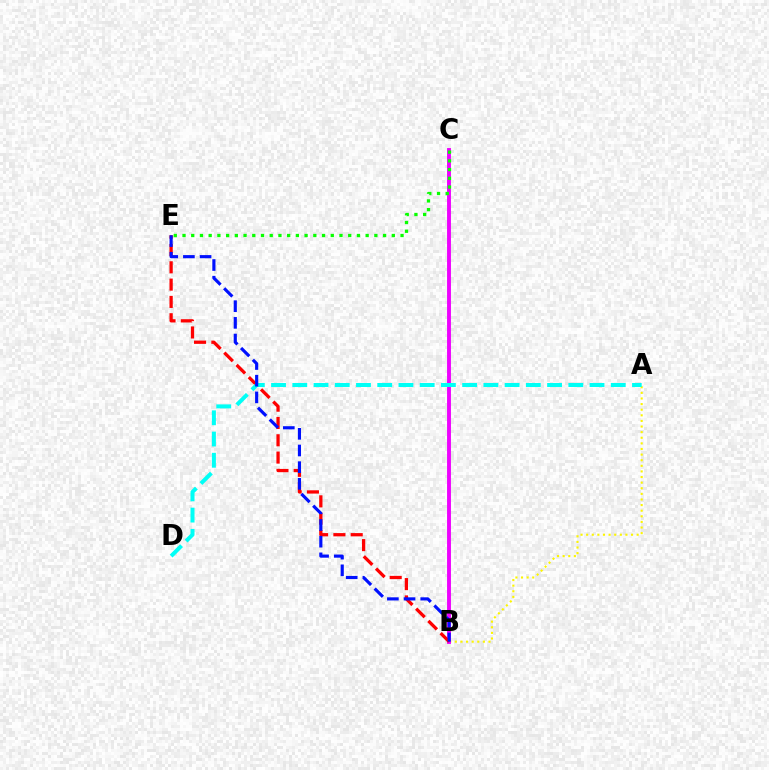{('A', 'B'): [{'color': '#fcf500', 'line_style': 'dotted', 'thickness': 1.52}], ('B', 'C'): [{'color': '#ee00ff', 'line_style': 'solid', 'thickness': 2.8}], ('B', 'E'): [{'color': '#ff0000', 'line_style': 'dashed', 'thickness': 2.35}, {'color': '#0010ff', 'line_style': 'dashed', 'thickness': 2.27}], ('A', 'D'): [{'color': '#00fff6', 'line_style': 'dashed', 'thickness': 2.88}], ('C', 'E'): [{'color': '#08ff00', 'line_style': 'dotted', 'thickness': 2.37}]}